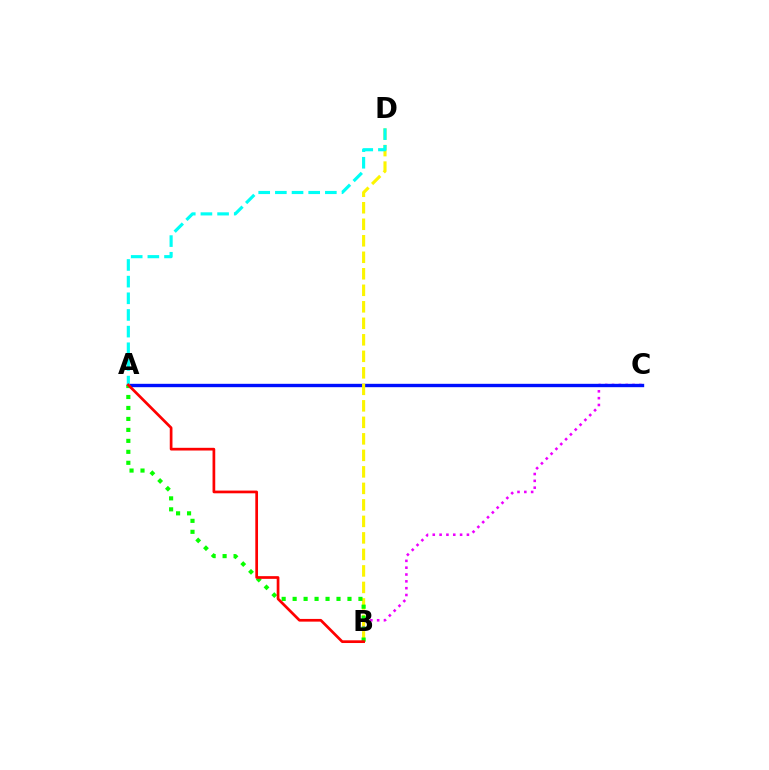{('B', 'C'): [{'color': '#ee00ff', 'line_style': 'dotted', 'thickness': 1.86}], ('A', 'C'): [{'color': '#0010ff', 'line_style': 'solid', 'thickness': 2.43}], ('B', 'D'): [{'color': '#fcf500', 'line_style': 'dashed', 'thickness': 2.24}], ('A', 'B'): [{'color': '#08ff00', 'line_style': 'dotted', 'thickness': 2.98}, {'color': '#ff0000', 'line_style': 'solid', 'thickness': 1.95}], ('A', 'D'): [{'color': '#00fff6', 'line_style': 'dashed', 'thickness': 2.26}]}